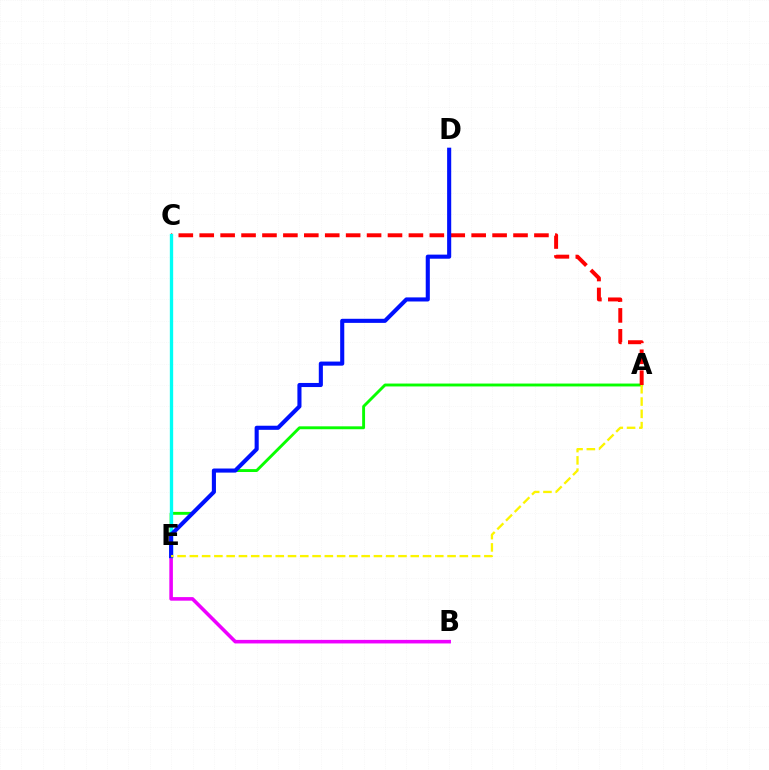{('A', 'E'): [{'color': '#08ff00', 'line_style': 'solid', 'thickness': 2.08}, {'color': '#fcf500', 'line_style': 'dashed', 'thickness': 1.67}], ('A', 'C'): [{'color': '#ff0000', 'line_style': 'dashed', 'thickness': 2.84}], ('B', 'E'): [{'color': '#ee00ff', 'line_style': 'solid', 'thickness': 2.57}], ('C', 'E'): [{'color': '#00fff6', 'line_style': 'solid', 'thickness': 2.39}], ('D', 'E'): [{'color': '#0010ff', 'line_style': 'solid', 'thickness': 2.95}]}